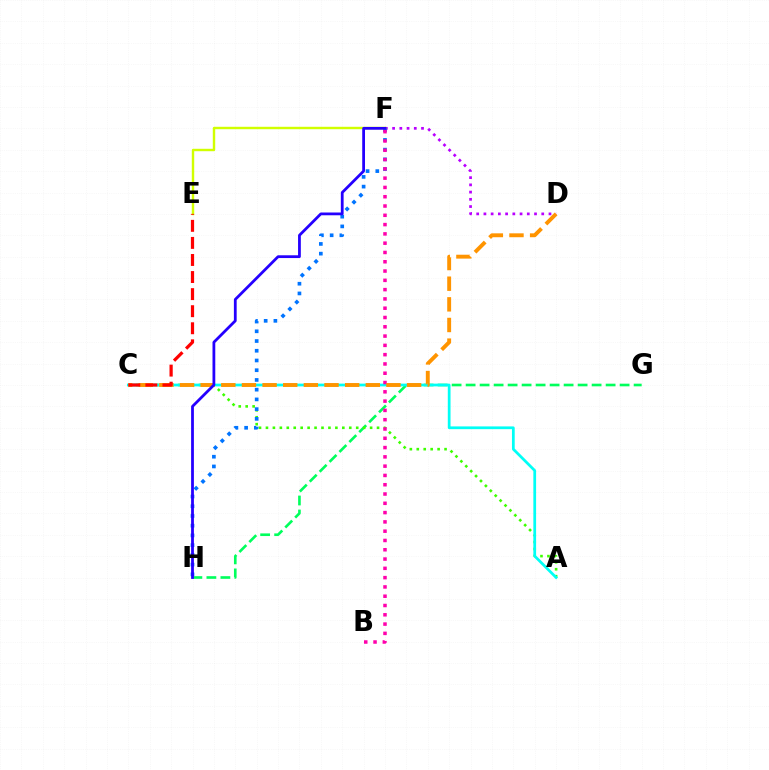{('G', 'H'): [{'color': '#00ff5c', 'line_style': 'dashed', 'thickness': 1.9}], ('A', 'C'): [{'color': '#3dff00', 'line_style': 'dotted', 'thickness': 1.89}, {'color': '#00fff6', 'line_style': 'solid', 'thickness': 1.98}], ('D', 'F'): [{'color': '#b900ff', 'line_style': 'dotted', 'thickness': 1.96}], ('F', 'H'): [{'color': '#0074ff', 'line_style': 'dotted', 'thickness': 2.64}, {'color': '#2500ff', 'line_style': 'solid', 'thickness': 2.0}], ('E', 'F'): [{'color': '#d1ff00', 'line_style': 'solid', 'thickness': 1.75}], ('B', 'F'): [{'color': '#ff00ac', 'line_style': 'dotted', 'thickness': 2.52}], ('C', 'D'): [{'color': '#ff9400', 'line_style': 'dashed', 'thickness': 2.8}], ('C', 'E'): [{'color': '#ff0000', 'line_style': 'dashed', 'thickness': 2.32}]}